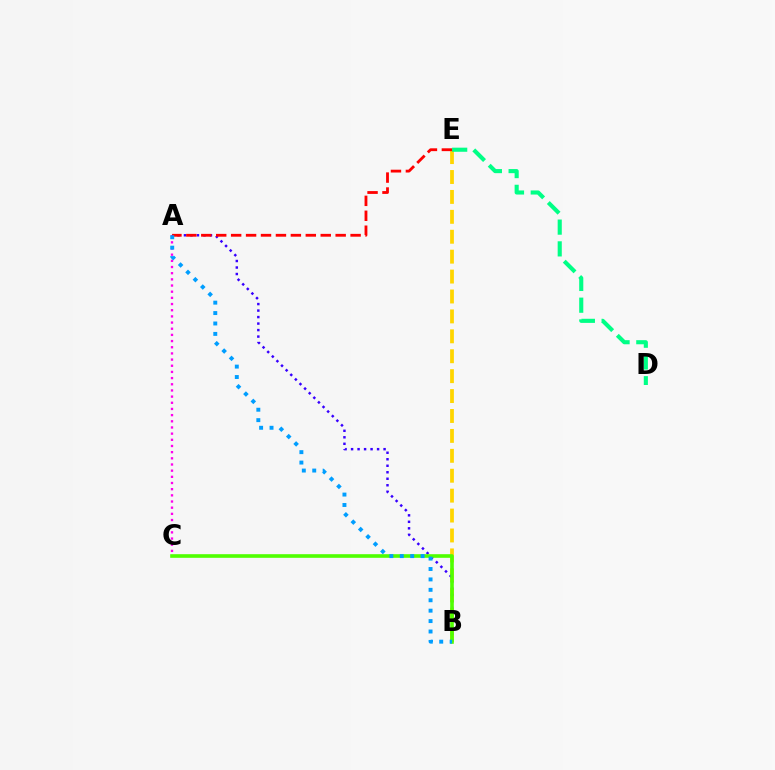{('B', 'E'): [{'color': '#ffd500', 'line_style': 'dashed', 'thickness': 2.71}], ('A', 'B'): [{'color': '#3700ff', 'line_style': 'dotted', 'thickness': 1.77}, {'color': '#009eff', 'line_style': 'dotted', 'thickness': 2.83}], ('A', 'C'): [{'color': '#ff00ed', 'line_style': 'dotted', 'thickness': 1.68}], ('B', 'C'): [{'color': '#4fff00', 'line_style': 'solid', 'thickness': 2.6}], ('D', 'E'): [{'color': '#00ff86', 'line_style': 'dashed', 'thickness': 2.96}], ('A', 'E'): [{'color': '#ff0000', 'line_style': 'dashed', 'thickness': 2.03}]}